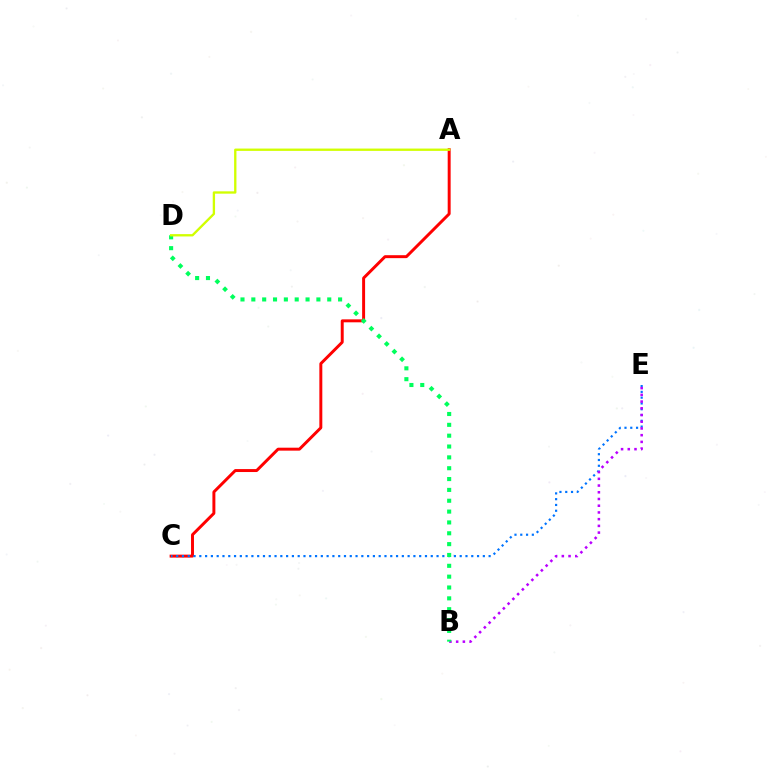{('A', 'C'): [{'color': '#ff0000', 'line_style': 'solid', 'thickness': 2.13}], ('C', 'E'): [{'color': '#0074ff', 'line_style': 'dotted', 'thickness': 1.57}], ('B', 'E'): [{'color': '#b900ff', 'line_style': 'dotted', 'thickness': 1.83}], ('B', 'D'): [{'color': '#00ff5c', 'line_style': 'dotted', 'thickness': 2.95}], ('A', 'D'): [{'color': '#d1ff00', 'line_style': 'solid', 'thickness': 1.68}]}